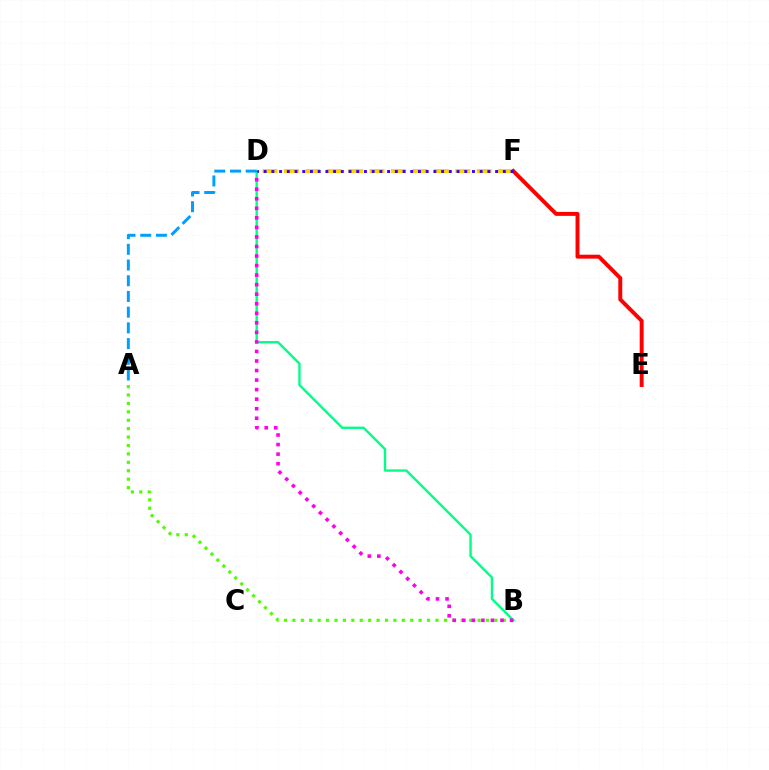{('A', 'B'): [{'color': '#4fff00', 'line_style': 'dotted', 'thickness': 2.29}], ('B', 'D'): [{'color': '#00ff86', 'line_style': 'solid', 'thickness': 1.71}, {'color': '#ff00ed', 'line_style': 'dotted', 'thickness': 2.59}], ('D', 'F'): [{'color': '#ffd500', 'line_style': 'dashed', 'thickness': 2.91}, {'color': '#3700ff', 'line_style': 'dotted', 'thickness': 2.1}], ('A', 'D'): [{'color': '#009eff', 'line_style': 'dashed', 'thickness': 2.13}], ('E', 'F'): [{'color': '#ff0000', 'line_style': 'solid', 'thickness': 2.84}]}